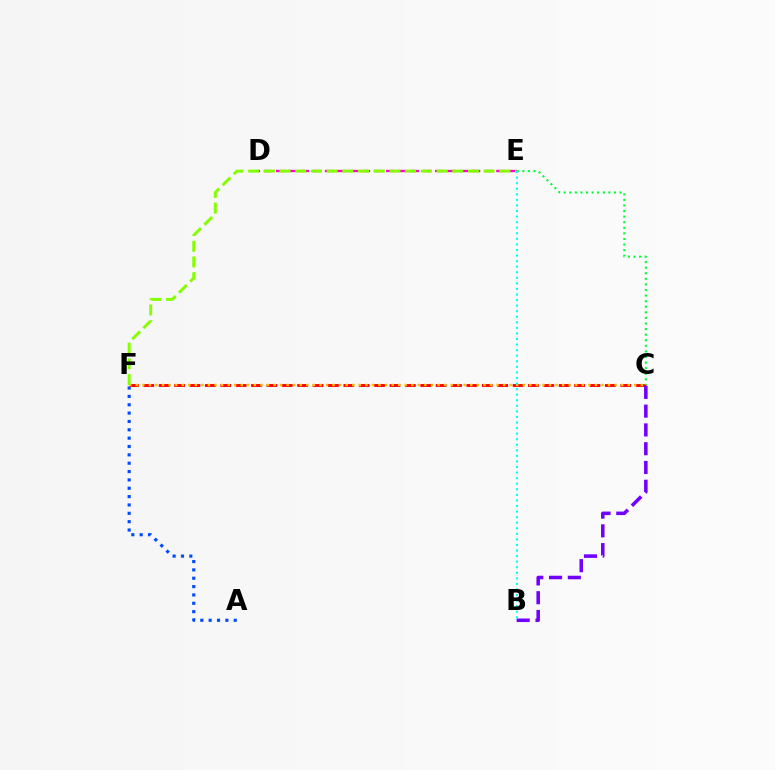{('A', 'F'): [{'color': '#004bff', 'line_style': 'dotted', 'thickness': 2.27}], ('D', 'E'): [{'color': '#ff00cf', 'line_style': 'dashed', 'thickness': 1.66}], ('C', 'F'): [{'color': '#ff0000', 'line_style': 'dashed', 'thickness': 2.09}, {'color': '#ffbd00', 'line_style': 'dotted', 'thickness': 1.78}], ('E', 'F'): [{'color': '#84ff00', 'line_style': 'dashed', 'thickness': 2.13}], ('B', 'C'): [{'color': '#7200ff', 'line_style': 'dashed', 'thickness': 2.55}], ('C', 'E'): [{'color': '#00ff39', 'line_style': 'dotted', 'thickness': 1.52}], ('B', 'E'): [{'color': '#00fff6', 'line_style': 'dotted', 'thickness': 1.51}]}